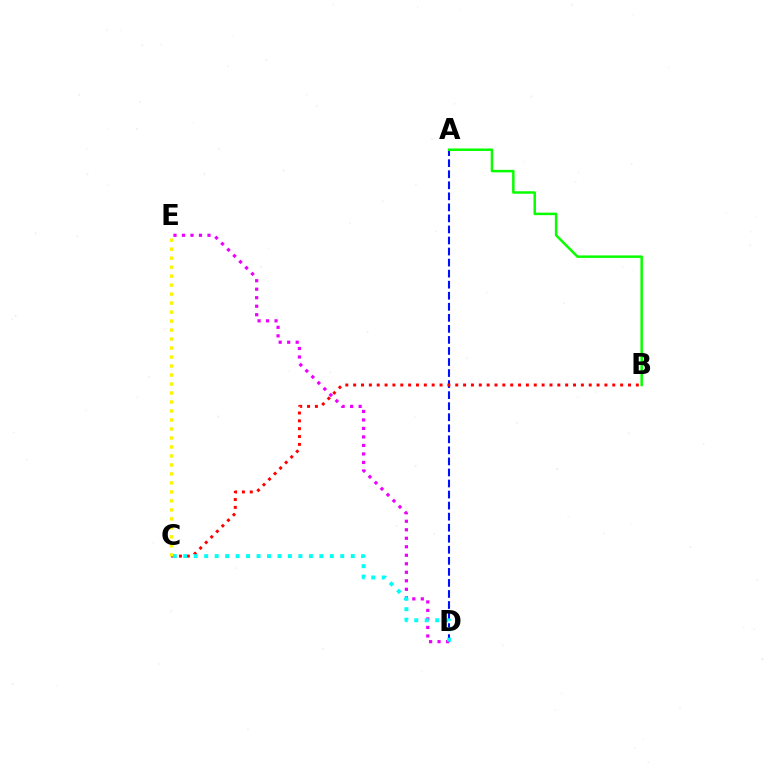{('A', 'D'): [{'color': '#0010ff', 'line_style': 'dashed', 'thickness': 1.5}], ('D', 'E'): [{'color': '#ee00ff', 'line_style': 'dotted', 'thickness': 2.31}], ('B', 'C'): [{'color': '#ff0000', 'line_style': 'dotted', 'thickness': 2.13}], ('C', 'D'): [{'color': '#00fff6', 'line_style': 'dotted', 'thickness': 2.84}], ('A', 'B'): [{'color': '#08ff00', 'line_style': 'solid', 'thickness': 1.8}], ('C', 'E'): [{'color': '#fcf500', 'line_style': 'dotted', 'thickness': 2.44}]}